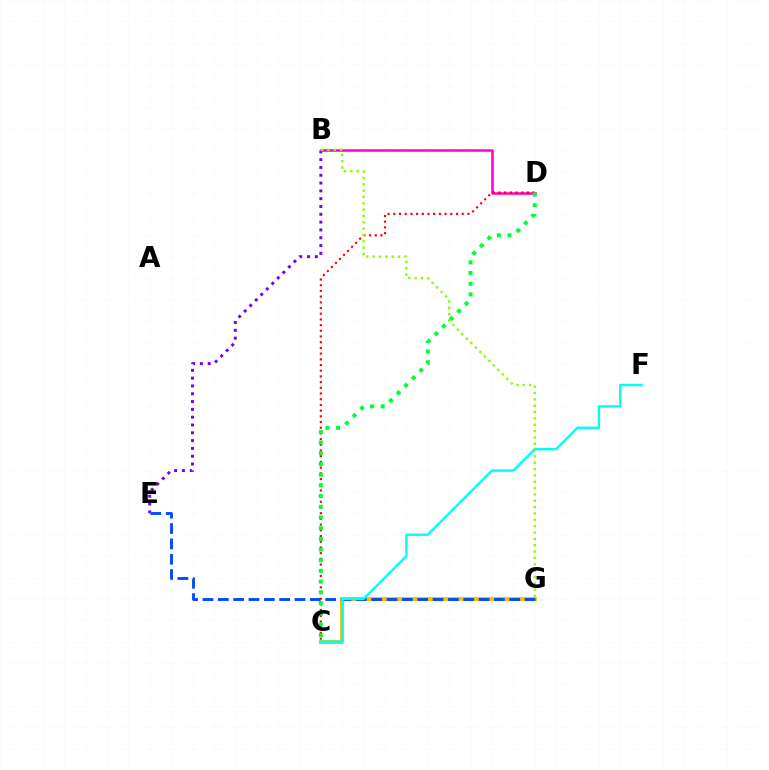{('C', 'G'): [{'color': '#ffbd00', 'line_style': 'solid', 'thickness': 2.94}], ('B', 'E'): [{'color': '#7200ff', 'line_style': 'dotted', 'thickness': 2.12}], ('E', 'G'): [{'color': '#004bff', 'line_style': 'dashed', 'thickness': 2.08}], ('C', 'F'): [{'color': '#00fff6', 'line_style': 'solid', 'thickness': 1.75}], ('B', 'D'): [{'color': '#ff00cf', 'line_style': 'solid', 'thickness': 1.83}], ('C', 'D'): [{'color': '#ff0000', 'line_style': 'dotted', 'thickness': 1.55}, {'color': '#00ff39', 'line_style': 'dotted', 'thickness': 2.91}], ('B', 'G'): [{'color': '#84ff00', 'line_style': 'dotted', 'thickness': 1.72}]}